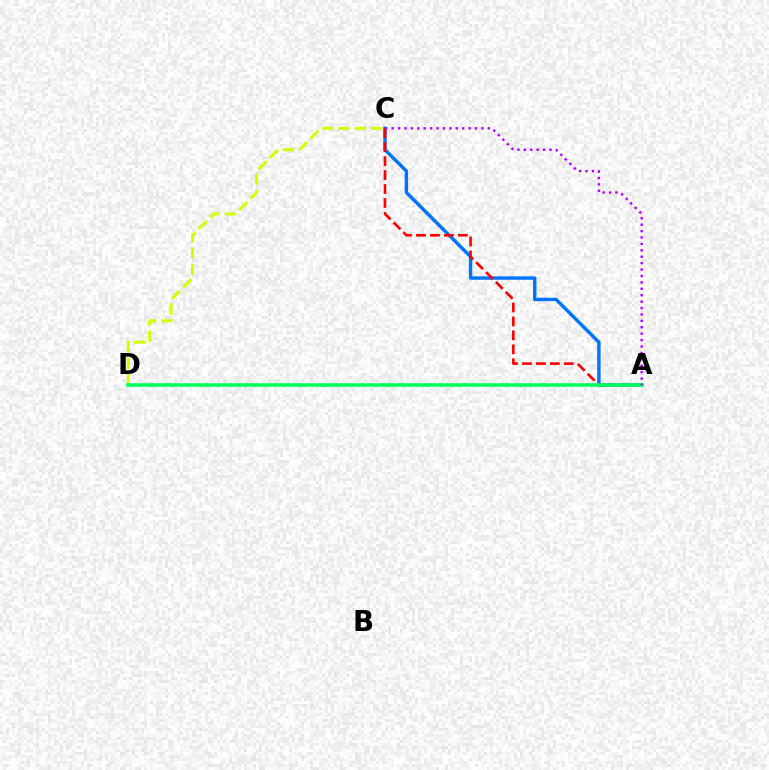{('A', 'C'): [{'color': '#0074ff', 'line_style': 'solid', 'thickness': 2.46}, {'color': '#ff0000', 'line_style': 'dashed', 'thickness': 1.89}, {'color': '#b900ff', 'line_style': 'dotted', 'thickness': 1.74}], ('C', 'D'): [{'color': '#d1ff00', 'line_style': 'dashed', 'thickness': 2.2}], ('A', 'D'): [{'color': '#00ff5c', 'line_style': 'solid', 'thickness': 2.59}]}